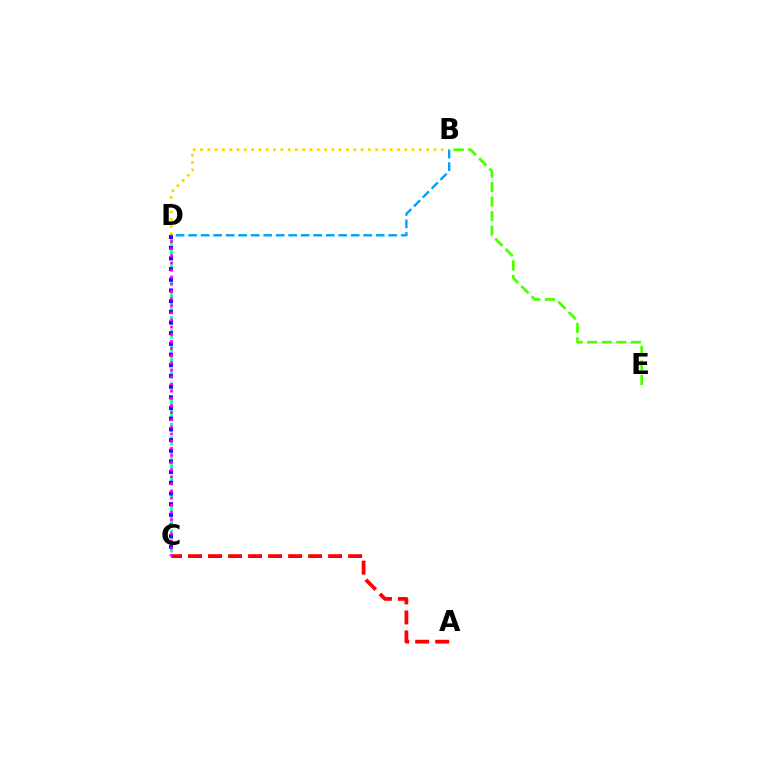{('B', 'E'): [{'color': '#4fff00', 'line_style': 'dashed', 'thickness': 1.97}], ('C', 'D'): [{'color': '#00ff86', 'line_style': 'dashed', 'thickness': 1.82}, {'color': '#3700ff', 'line_style': 'dotted', 'thickness': 2.9}, {'color': '#ff00ed', 'line_style': 'dotted', 'thickness': 1.94}], ('B', 'D'): [{'color': '#ffd500', 'line_style': 'dotted', 'thickness': 1.98}, {'color': '#009eff', 'line_style': 'dashed', 'thickness': 1.7}], ('A', 'C'): [{'color': '#ff0000', 'line_style': 'dashed', 'thickness': 2.72}]}